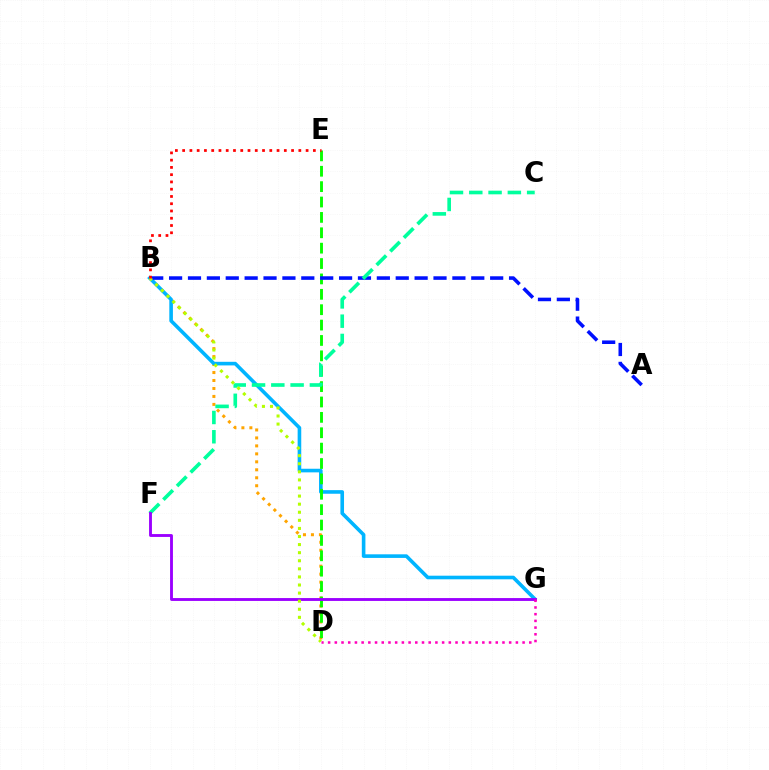{('B', 'D'): [{'color': '#ffa500', 'line_style': 'dotted', 'thickness': 2.17}, {'color': '#b3ff00', 'line_style': 'dotted', 'thickness': 2.2}], ('B', 'G'): [{'color': '#00b5ff', 'line_style': 'solid', 'thickness': 2.6}], ('D', 'E'): [{'color': '#08ff00', 'line_style': 'dashed', 'thickness': 2.09}], ('A', 'B'): [{'color': '#0010ff', 'line_style': 'dashed', 'thickness': 2.57}], ('C', 'F'): [{'color': '#00ff9d', 'line_style': 'dashed', 'thickness': 2.62}], ('F', 'G'): [{'color': '#9b00ff', 'line_style': 'solid', 'thickness': 2.06}], ('D', 'G'): [{'color': '#ff00bd', 'line_style': 'dotted', 'thickness': 1.82}], ('B', 'E'): [{'color': '#ff0000', 'line_style': 'dotted', 'thickness': 1.97}]}